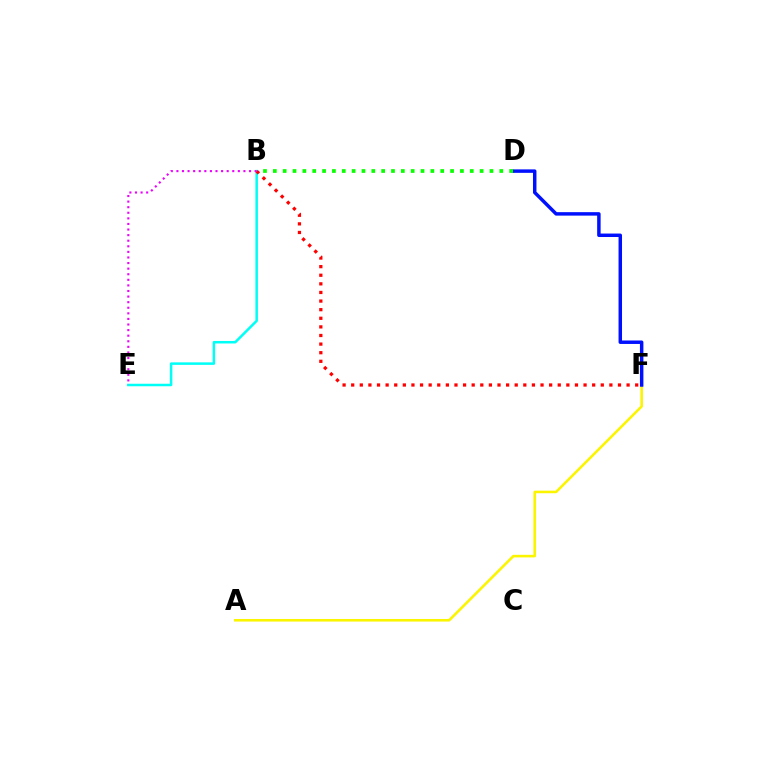{('A', 'F'): [{'color': '#fcf500', 'line_style': 'solid', 'thickness': 1.86}], ('D', 'F'): [{'color': '#0010ff', 'line_style': 'solid', 'thickness': 2.49}], ('B', 'E'): [{'color': '#00fff6', 'line_style': 'solid', 'thickness': 1.81}, {'color': '#ee00ff', 'line_style': 'dotted', 'thickness': 1.52}], ('B', 'D'): [{'color': '#08ff00', 'line_style': 'dotted', 'thickness': 2.68}], ('B', 'F'): [{'color': '#ff0000', 'line_style': 'dotted', 'thickness': 2.34}]}